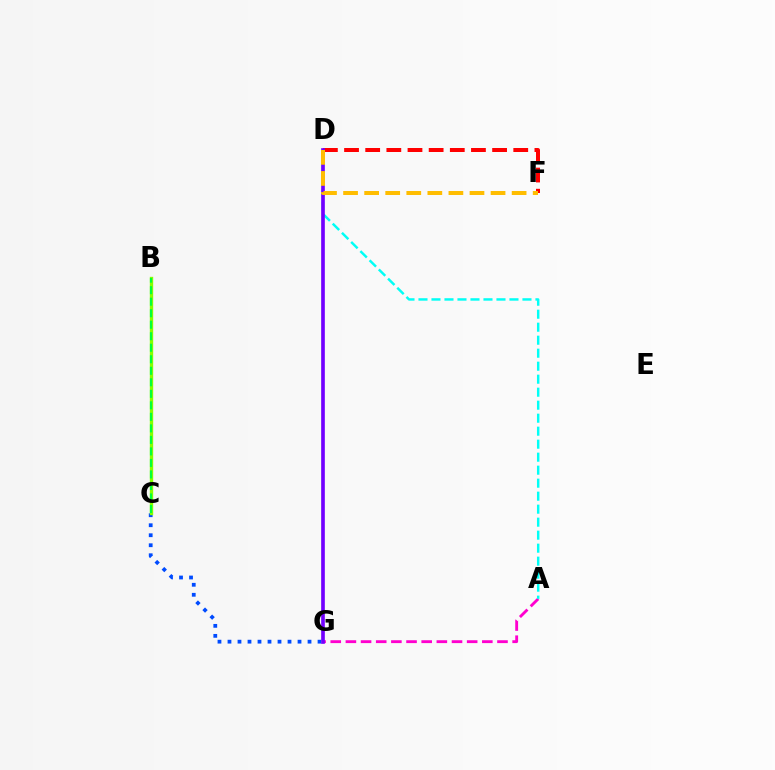{('C', 'G'): [{'color': '#004bff', 'line_style': 'dotted', 'thickness': 2.72}], ('A', 'G'): [{'color': '#ff00cf', 'line_style': 'dashed', 'thickness': 2.06}], ('B', 'C'): [{'color': '#84ff00', 'line_style': 'solid', 'thickness': 2.42}, {'color': '#00ff39', 'line_style': 'dashed', 'thickness': 1.56}], ('D', 'F'): [{'color': '#ff0000', 'line_style': 'dashed', 'thickness': 2.87}, {'color': '#ffbd00', 'line_style': 'dashed', 'thickness': 2.86}], ('A', 'D'): [{'color': '#00fff6', 'line_style': 'dashed', 'thickness': 1.77}], ('D', 'G'): [{'color': '#7200ff', 'line_style': 'solid', 'thickness': 2.63}]}